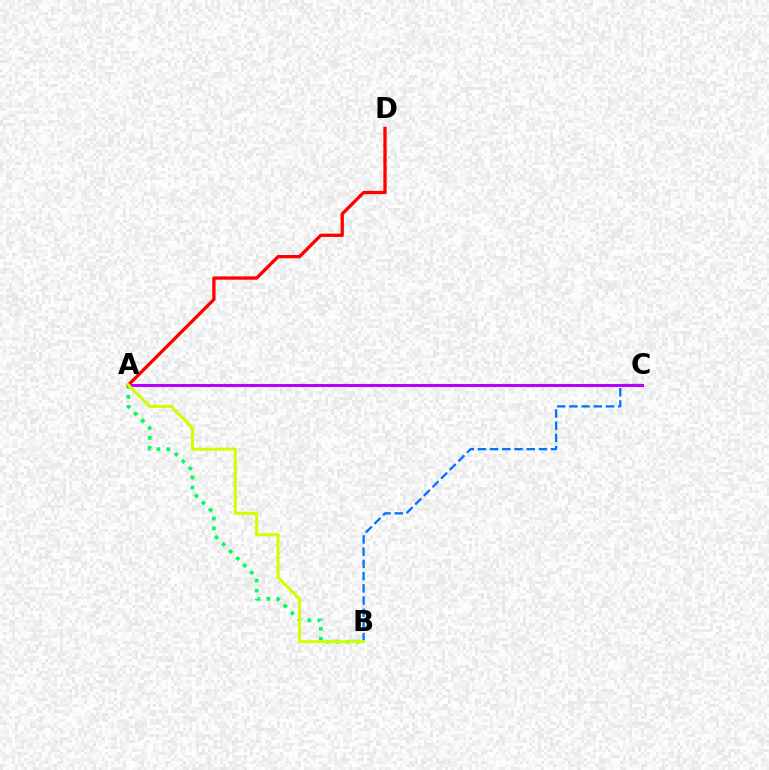{('A', 'B'): [{'color': '#00ff5c', 'line_style': 'dotted', 'thickness': 2.71}, {'color': '#d1ff00', 'line_style': 'solid', 'thickness': 2.19}], ('B', 'C'): [{'color': '#0074ff', 'line_style': 'dashed', 'thickness': 1.66}], ('A', 'C'): [{'color': '#b900ff', 'line_style': 'solid', 'thickness': 2.19}], ('A', 'D'): [{'color': '#ff0000', 'line_style': 'solid', 'thickness': 2.38}]}